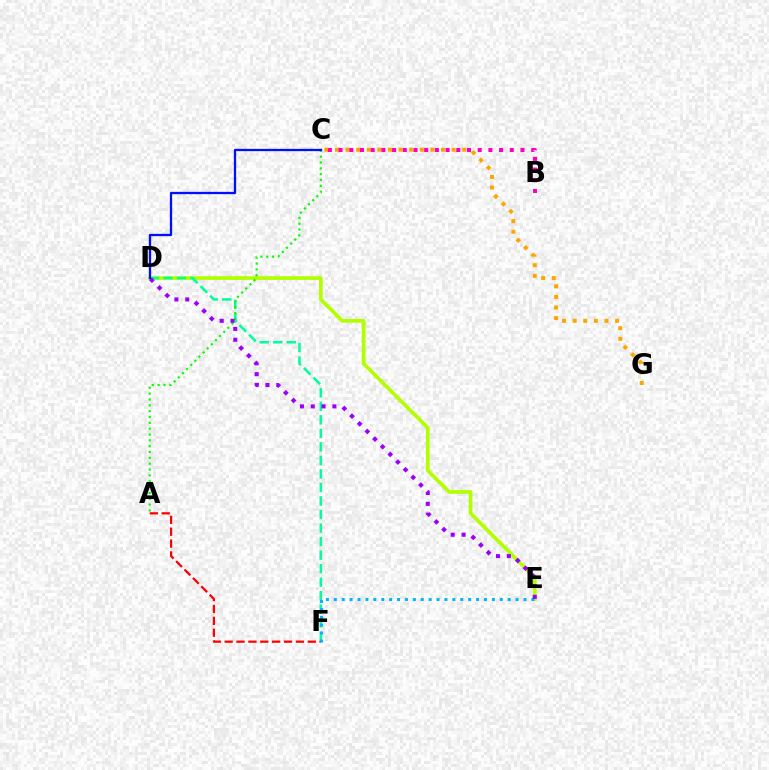{('C', 'G'): [{'color': '#ffa500', 'line_style': 'dotted', 'thickness': 2.88}], ('A', 'F'): [{'color': '#ff0000', 'line_style': 'dashed', 'thickness': 1.61}], ('B', 'C'): [{'color': '#ff00bd', 'line_style': 'dotted', 'thickness': 2.91}], ('D', 'E'): [{'color': '#b3ff00', 'line_style': 'solid', 'thickness': 2.66}, {'color': '#9b00ff', 'line_style': 'dotted', 'thickness': 2.94}], ('D', 'F'): [{'color': '#00ff9d', 'line_style': 'dashed', 'thickness': 1.84}], ('E', 'F'): [{'color': '#00b5ff', 'line_style': 'dotted', 'thickness': 2.15}], ('A', 'C'): [{'color': '#08ff00', 'line_style': 'dotted', 'thickness': 1.59}], ('C', 'D'): [{'color': '#0010ff', 'line_style': 'solid', 'thickness': 1.65}]}